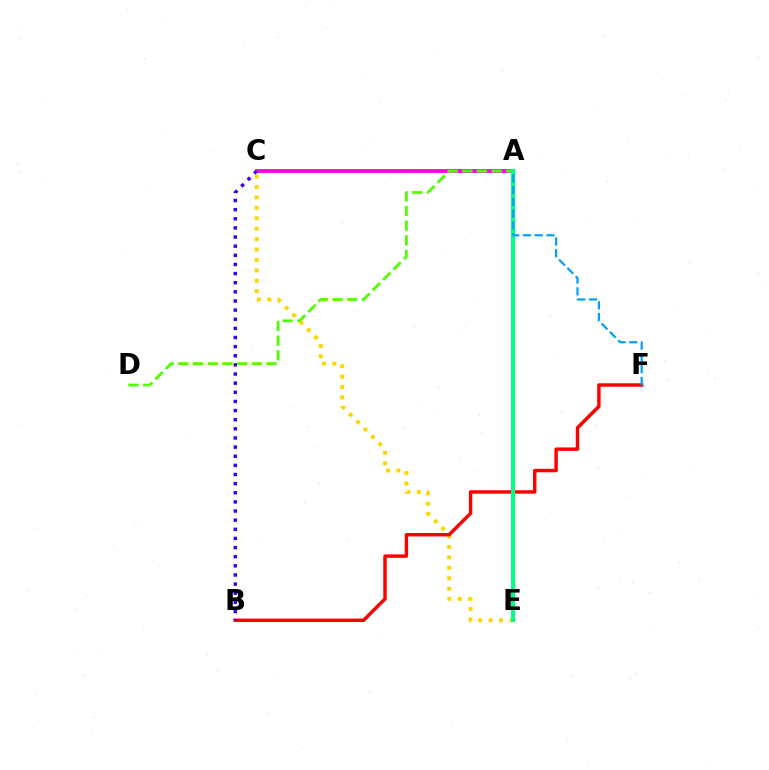{('C', 'E'): [{'color': '#ffd500', 'line_style': 'dotted', 'thickness': 2.83}], ('B', 'F'): [{'color': '#ff0000', 'line_style': 'solid', 'thickness': 2.48}], ('A', 'C'): [{'color': '#ff00ed', 'line_style': 'solid', 'thickness': 2.77}], ('A', 'D'): [{'color': '#4fff00', 'line_style': 'dashed', 'thickness': 2.0}], ('A', 'E'): [{'color': '#00ff86', 'line_style': 'solid', 'thickness': 2.93}], ('A', 'F'): [{'color': '#009eff', 'line_style': 'dashed', 'thickness': 1.6}], ('B', 'C'): [{'color': '#3700ff', 'line_style': 'dotted', 'thickness': 2.48}]}